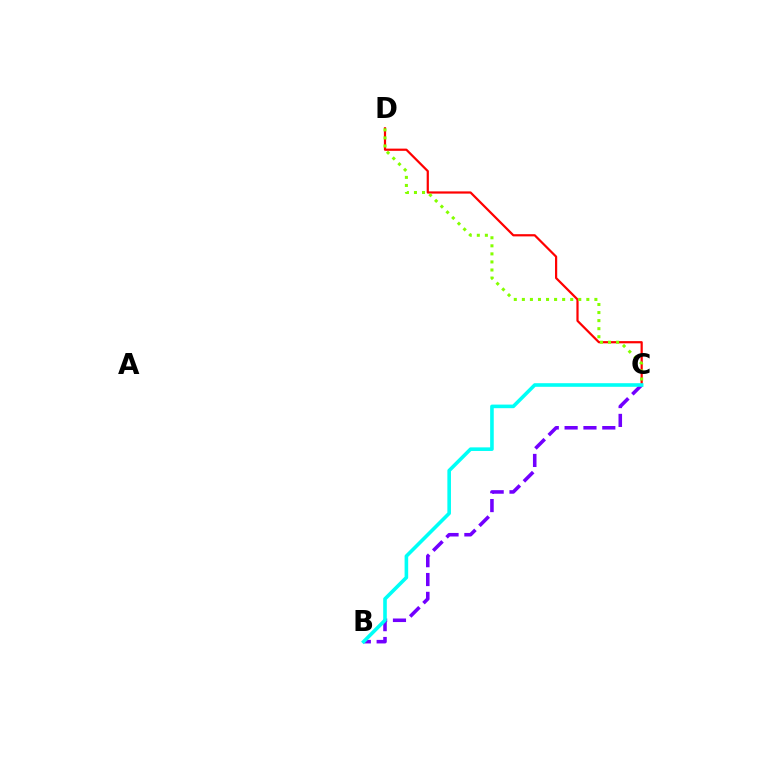{('B', 'C'): [{'color': '#7200ff', 'line_style': 'dashed', 'thickness': 2.56}, {'color': '#00fff6', 'line_style': 'solid', 'thickness': 2.59}], ('C', 'D'): [{'color': '#ff0000', 'line_style': 'solid', 'thickness': 1.59}, {'color': '#84ff00', 'line_style': 'dotted', 'thickness': 2.19}]}